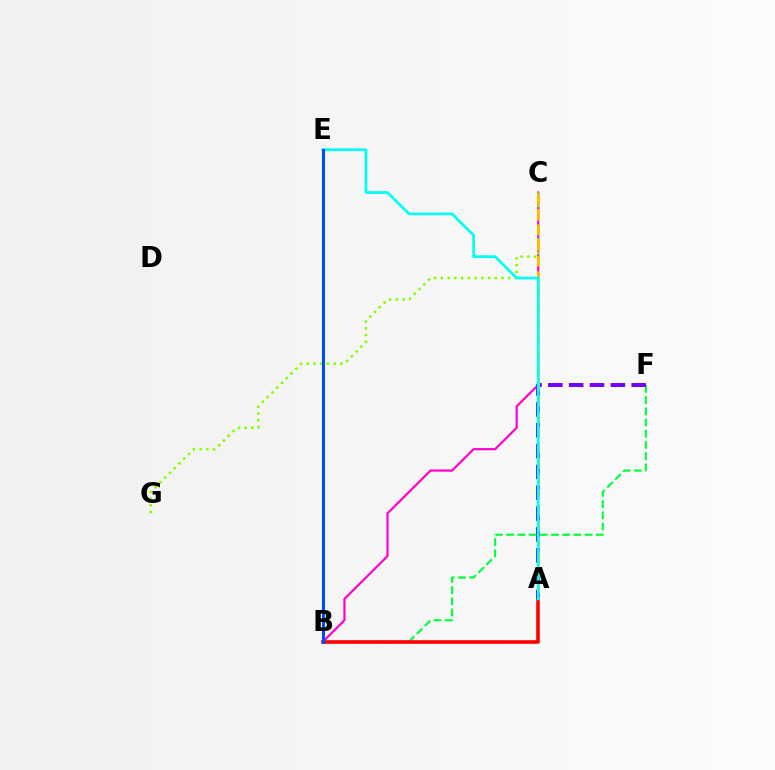{('B', 'C'): [{'color': '#ff00cf', 'line_style': 'solid', 'thickness': 1.58}], ('B', 'F'): [{'color': '#00ff39', 'line_style': 'dashed', 'thickness': 1.52}], ('C', 'G'): [{'color': '#84ff00', 'line_style': 'dotted', 'thickness': 1.83}], ('A', 'B'): [{'color': '#ff0000', 'line_style': 'solid', 'thickness': 2.6}], ('A', 'F'): [{'color': '#7200ff', 'line_style': 'dashed', 'thickness': 2.83}], ('A', 'C'): [{'color': '#ffbd00', 'line_style': 'dashed', 'thickness': 2.11}], ('A', 'E'): [{'color': '#00fff6', 'line_style': 'solid', 'thickness': 1.96}], ('B', 'E'): [{'color': '#004bff', 'line_style': 'solid', 'thickness': 2.18}]}